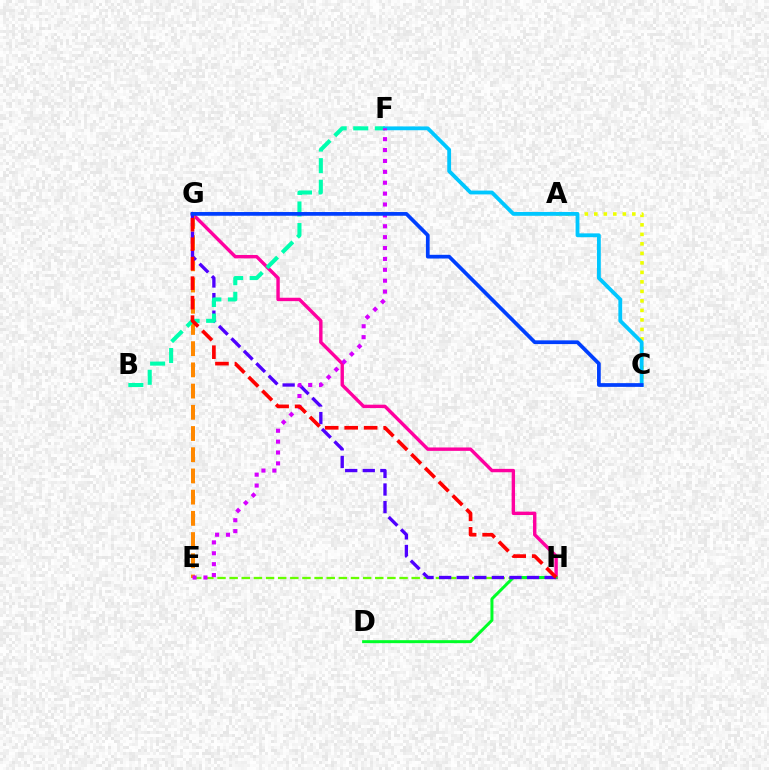{('E', 'H'): [{'color': '#66ff00', 'line_style': 'dashed', 'thickness': 1.65}], ('G', 'H'): [{'color': '#ff00a0', 'line_style': 'solid', 'thickness': 2.44}, {'color': '#4f00ff', 'line_style': 'dashed', 'thickness': 2.39}, {'color': '#ff0000', 'line_style': 'dashed', 'thickness': 2.65}], ('E', 'G'): [{'color': '#ff8800', 'line_style': 'dashed', 'thickness': 2.88}], ('D', 'H'): [{'color': '#00ff27', 'line_style': 'solid', 'thickness': 2.15}], ('A', 'C'): [{'color': '#eeff00', 'line_style': 'dotted', 'thickness': 2.58}], ('B', 'F'): [{'color': '#00ffaf', 'line_style': 'dashed', 'thickness': 2.93}], ('C', 'F'): [{'color': '#00c7ff', 'line_style': 'solid', 'thickness': 2.75}], ('E', 'F'): [{'color': '#d600ff', 'line_style': 'dotted', 'thickness': 2.96}], ('C', 'G'): [{'color': '#003fff', 'line_style': 'solid', 'thickness': 2.68}]}